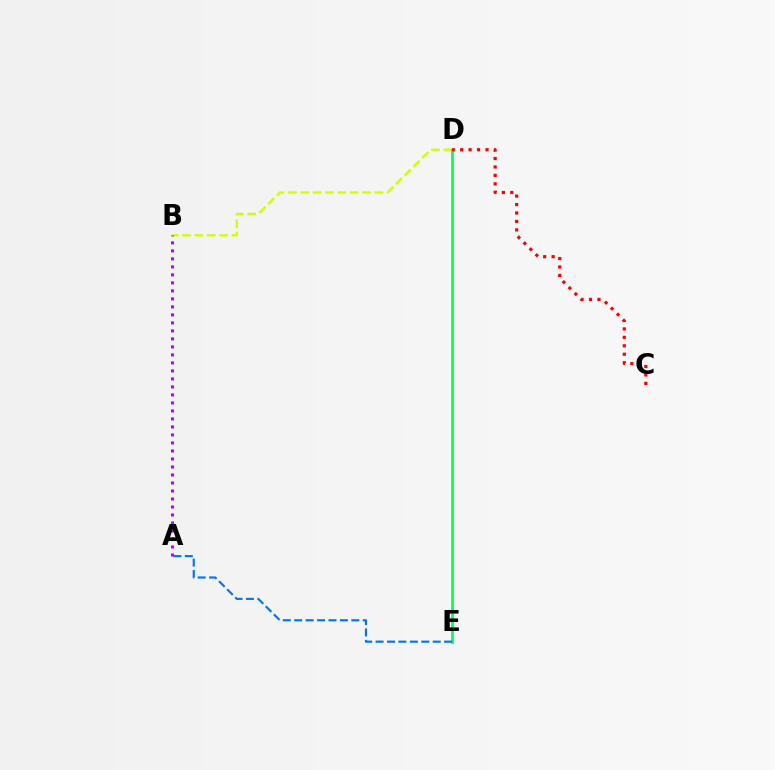{('B', 'D'): [{'color': '#d1ff00', 'line_style': 'dashed', 'thickness': 1.68}], ('A', 'B'): [{'color': '#b900ff', 'line_style': 'dotted', 'thickness': 2.17}], ('D', 'E'): [{'color': '#00ff5c', 'line_style': 'solid', 'thickness': 1.99}], ('C', 'D'): [{'color': '#ff0000', 'line_style': 'dotted', 'thickness': 2.3}], ('A', 'E'): [{'color': '#0074ff', 'line_style': 'dashed', 'thickness': 1.55}]}